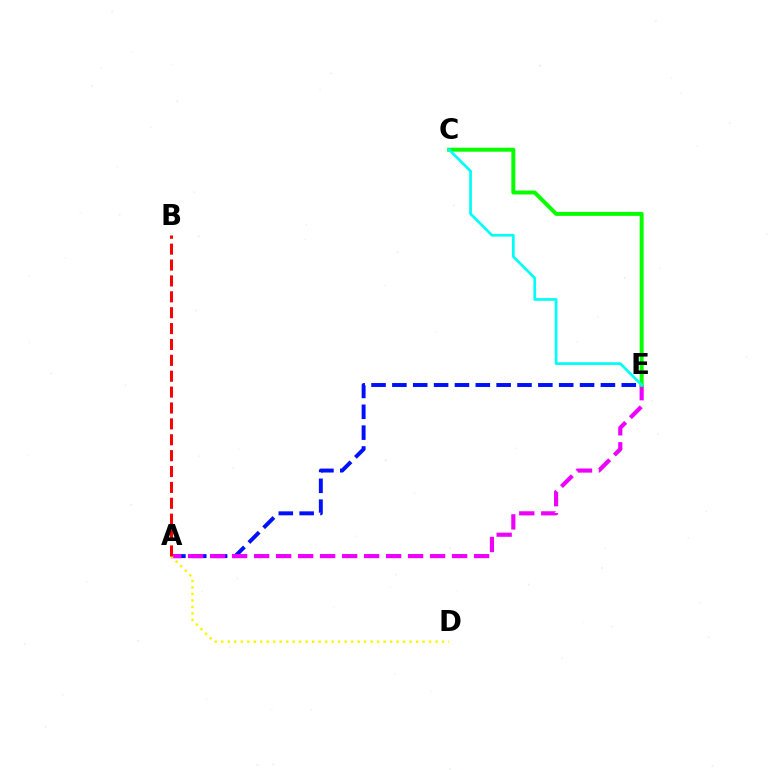{('A', 'E'): [{'color': '#0010ff', 'line_style': 'dashed', 'thickness': 2.83}, {'color': '#ee00ff', 'line_style': 'dashed', 'thickness': 2.99}], ('A', 'D'): [{'color': '#fcf500', 'line_style': 'dotted', 'thickness': 1.76}], ('C', 'E'): [{'color': '#08ff00', 'line_style': 'solid', 'thickness': 2.86}, {'color': '#00fff6', 'line_style': 'solid', 'thickness': 1.95}], ('A', 'B'): [{'color': '#ff0000', 'line_style': 'dashed', 'thickness': 2.16}]}